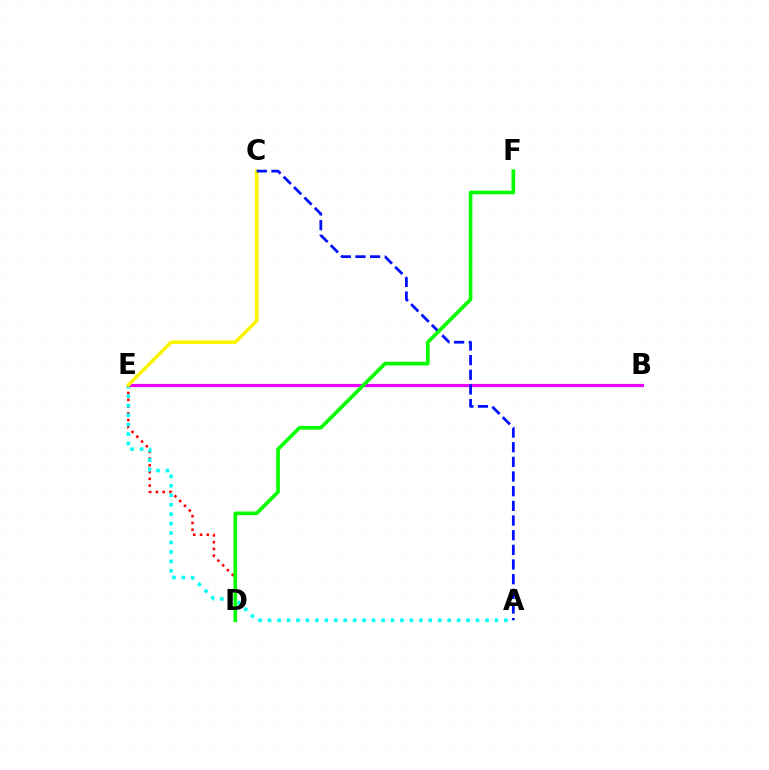{('D', 'E'): [{'color': '#ff0000', 'line_style': 'dotted', 'thickness': 1.84}], ('A', 'E'): [{'color': '#00fff6', 'line_style': 'dotted', 'thickness': 2.57}], ('B', 'E'): [{'color': '#ee00ff', 'line_style': 'solid', 'thickness': 2.29}], ('C', 'E'): [{'color': '#fcf500', 'line_style': 'solid', 'thickness': 2.61}], ('A', 'C'): [{'color': '#0010ff', 'line_style': 'dashed', 'thickness': 1.99}], ('D', 'F'): [{'color': '#08ff00', 'line_style': 'solid', 'thickness': 2.63}]}